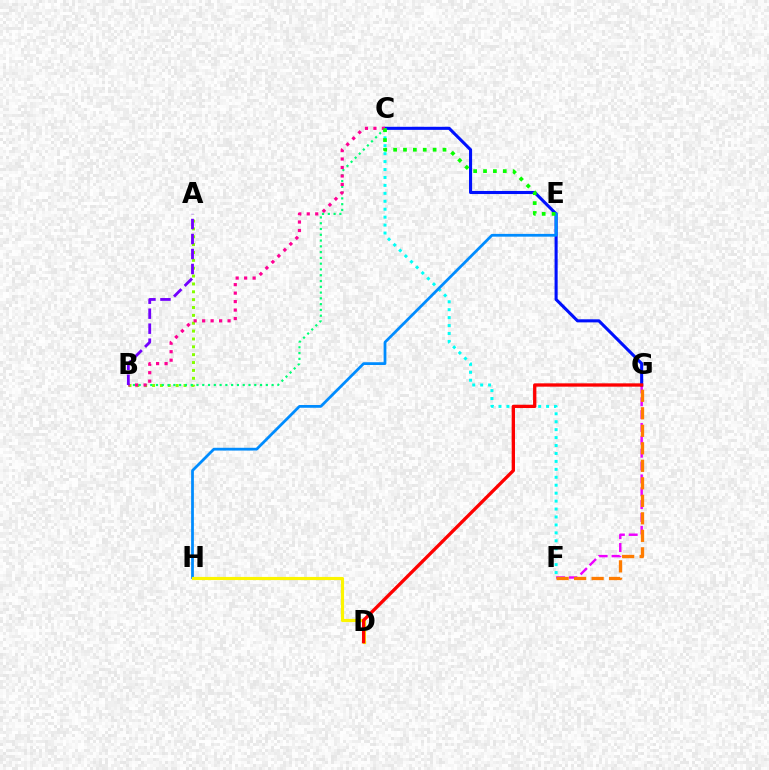{('F', 'G'): [{'color': '#ee00ff', 'line_style': 'dashed', 'thickness': 1.75}, {'color': '#ff7c00', 'line_style': 'dashed', 'thickness': 2.38}], ('A', 'B'): [{'color': '#84ff00', 'line_style': 'dotted', 'thickness': 2.14}, {'color': '#7200ff', 'line_style': 'dashed', 'thickness': 2.04}], ('C', 'G'): [{'color': '#0010ff', 'line_style': 'solid', 'thickness': 2.22}], ('B', 'C'): [{'color': '#00ff74', 'line_style': 'dotted', 'thickness': 1.57}, {'color': '#ff0094', 'line_style': 'dotted', 'thickness': 2.3}], ('C', 'F'): [{'color': '#00fff6', 'line_style': 'dotted', 'thickness': 2.16}], ('E', 'H'): [{'color': '#008cff', 'line_style': 'solid', 'thickness': 1.99}], ('D', 'H'): [{'color': '#fcf500', 'line_style': 'solid', 'thickness': 2.26}], ('D', 'G'): [{'color': '#ff0000', 'line_style': 'solid', 'thickness': 2.39}], ('C', 'E'): [{'color': '#08ff00', 'line_style': 'dotted', 'thickness': 2.68}]}